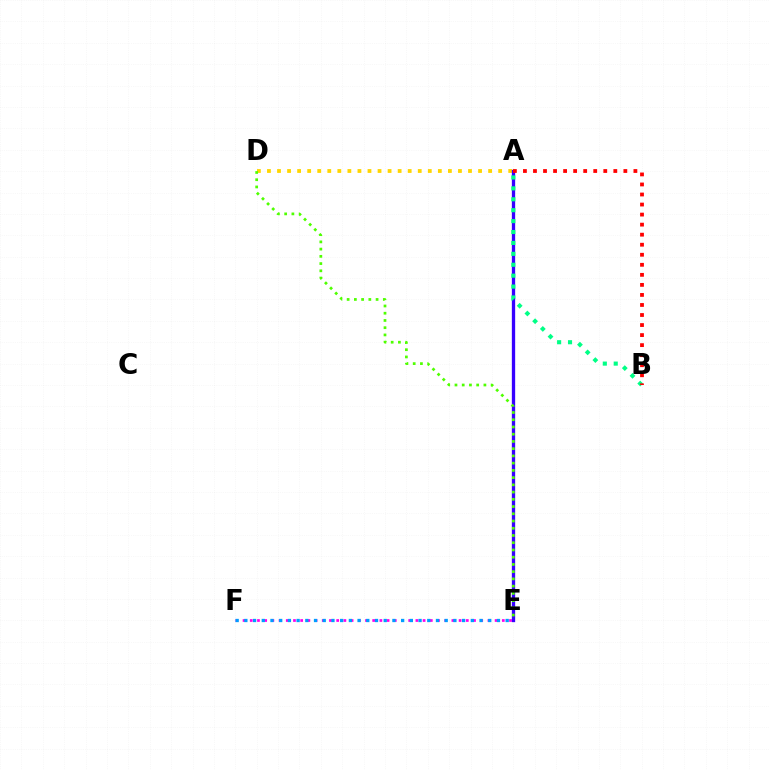{('E', 'F'): [{'color': '#ff00ed', 'line_style': 'dotted', 'thickness': 1.96}, {'color': '#009eff', 'line_style': 'dotted', 'thickness': 2.37}], ('A', 'D'): [{'color': '#ffd500', 'line_style': 'dotted', 'thickness': 2.73}], ('A', 'E'): [{'color': '#3700ff', 'line_style': 'solid', 'thickness': 2.39}], ('D', 'E'): [{'color': '#4fff00', 'line_style': 'dotted', 'thickness': 1.97}], ('A', 'B'): [{'color': '#00ff86', 'line_style': 'dotted', 'thickness': 2.96}, {'color': '#ff0000', 'line_style': 'dotted', 'thickness': 2.73}]}